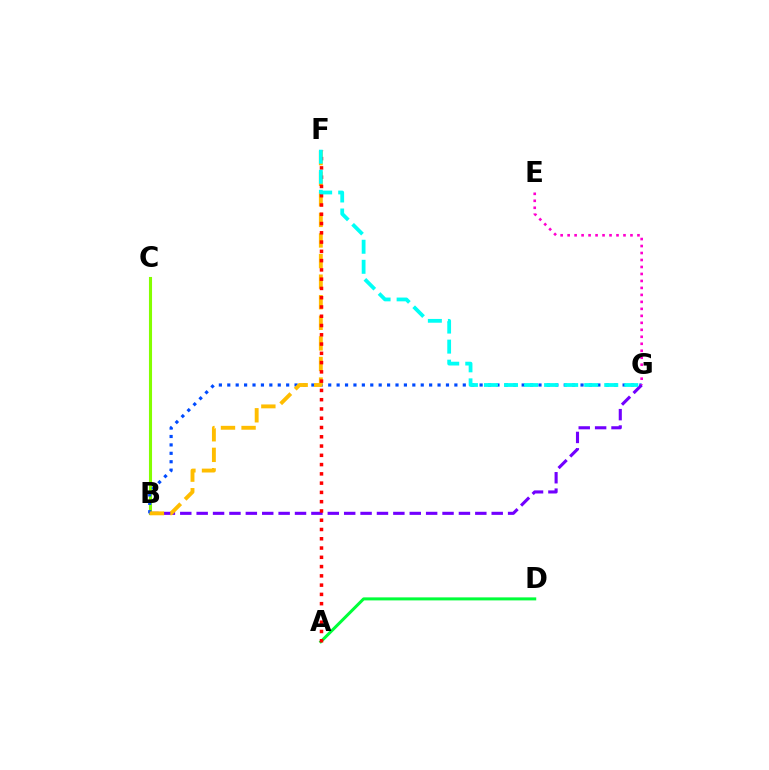{('A', 'D'): [{'color': '#00ff39', 'line_style': 'solid', 'thickness': 2.17}], ('B', 'C'): [{'color': '#84ff00', 'line_style': 'solid', 'thickness': 2.22}], ('B', 'G'): [{'color': '#004bff', 'line_style': 'dotted', 'thickness': 2.29}, {'color': '#7200ff', 'line_style': 'dashed', 'thickness': 2.23}], ('E', 'G'): [{'color': '#ff00cf', 'line_style': 'dotted', 'thickness': 1.9}], ('B', 'F'): [{'color': '#ffbd00', 'line_style': 'dashed', 'thickness': 2.8}], ('A', 'F'): [{'color': '#ff0000', 'line_style': 'dotted', 'thickness': 2.52}], ('F', 'G'): [{'color': '#00fff6', 'line_style': 'dashed', 'thickness': 2.72}]}